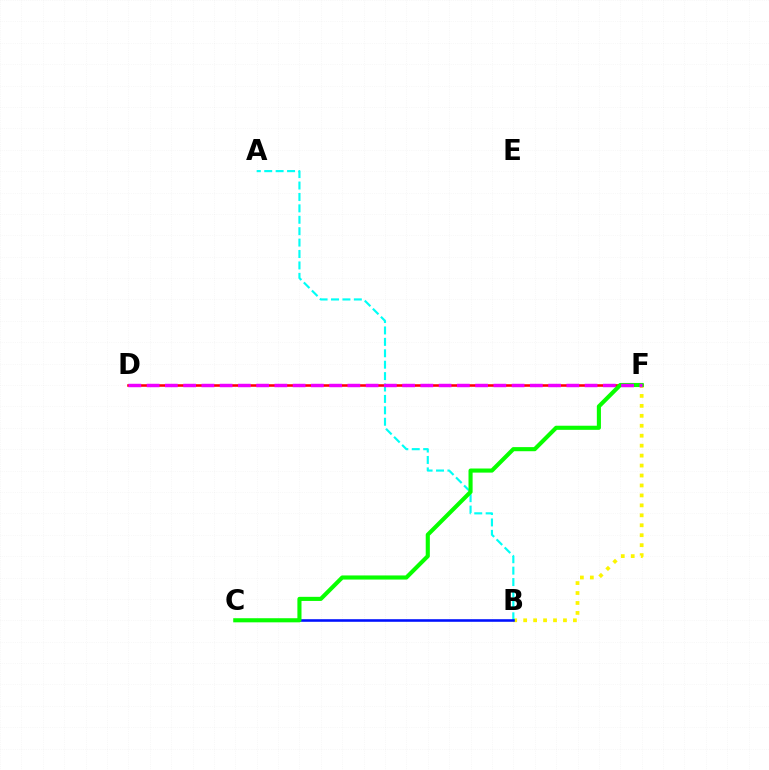{('D', 'F'): [{'color': '#ff0000', 'line_style': 'solid', 'thickness': 1.84}, {'color': '#ee00ff', 'line_style': 'dashed', 'thickness': 2.48}], ('B', 'F'): [{'color': '#fcf500', 'line_style': 'dotted', 'thickness': 2.7}], ('A', 'B'): [{'color': '#00fff6', 'line_style': 'dashed', 'thickness': 1.55}], ('B', 'C'): [{'color': '#0010ff', 'line_style': 'solid', 'thickness': 1.86}], ('C', 'F'): [{'color': '#08ff00', 'line_style': 'solid', 'thickness': 2.96}]}